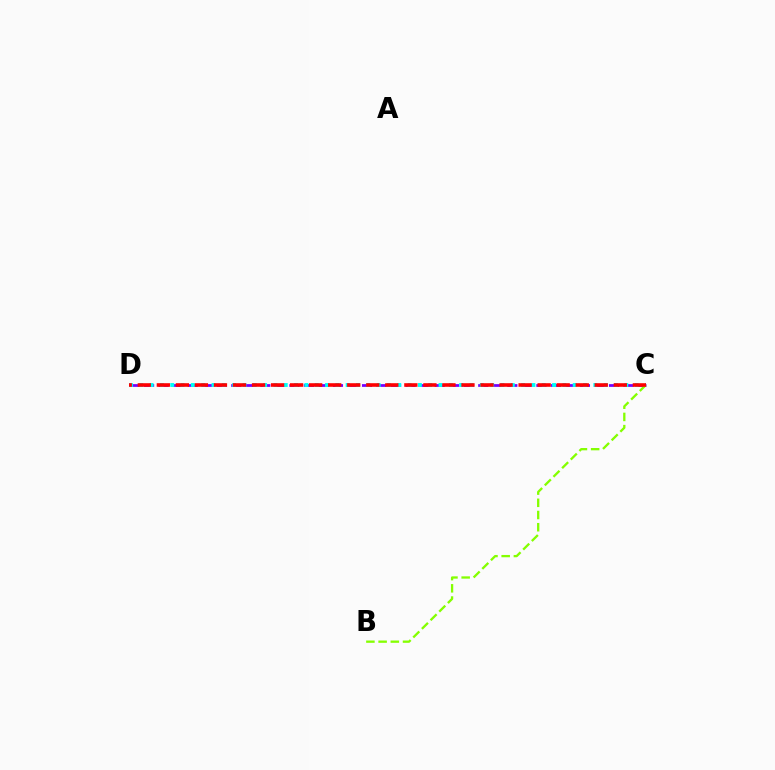{('C', 'D'): [{'color': '#7200ff', 'line_style': 'dashed', 'thickness': 1.97}, {'color': '#00fff6', 'line_style': 'dotted', 'thickness': 2.8}, {'color': '#ff0000', 'line_style': 'dashed', 'thickness': 2.59}], ('B', 'C'): [{'color': '#84ff00', 'line_style': 'dashed', 'thickness': 1.66}]}